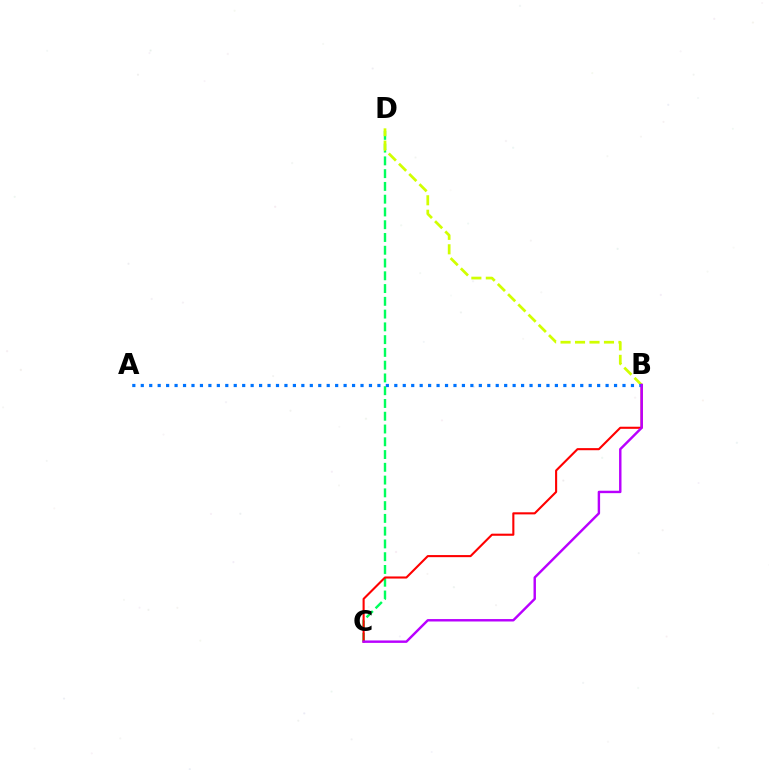{('C', 'D'): [{'color': '#00ff5c', 'line_style': 'dashed', 'thickness': 1.73}], ('B', 'D'): [{'color': '#d1ff00', 'line_style': 'dashed', 'thickness': 1.97}], ('B', 'C'): [{'color': '#ff0000', 'line_style': 'solid', 'thickness': 1.51}, {'color': '#b900ff', 'line_style': 'solid', 'thickness': 1.75}], ('A', 'B'): [{'color': '#0074ff', 'line_style': 'dotted', 'thickness': 2.3}]}